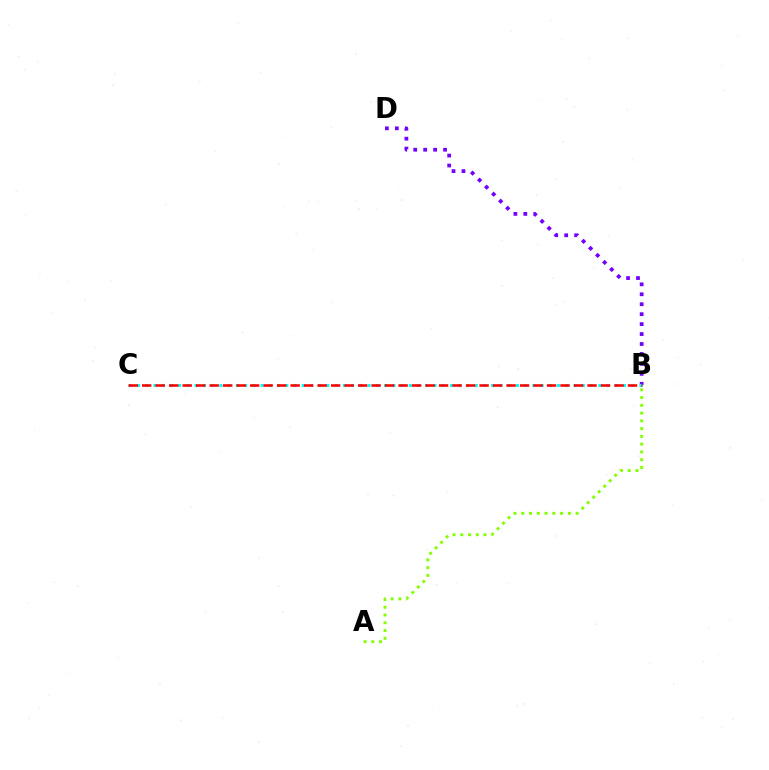{('B', 'D'): [{'color': '#7200ff', 'line_style': 'dotted', 'thickness': 2.7}], ('A', 'B'): [{'color': '#84ff00', 'line_style': 'dotted', 'thickness': 2.11}], ('B', 'C'): [{'color': '#00fff6', 'line_style': 'dotted', 'thickness': 2.24}, {'color': '#ff0000', 'line_style': 'dashed', 'thickness': 1.83}]}